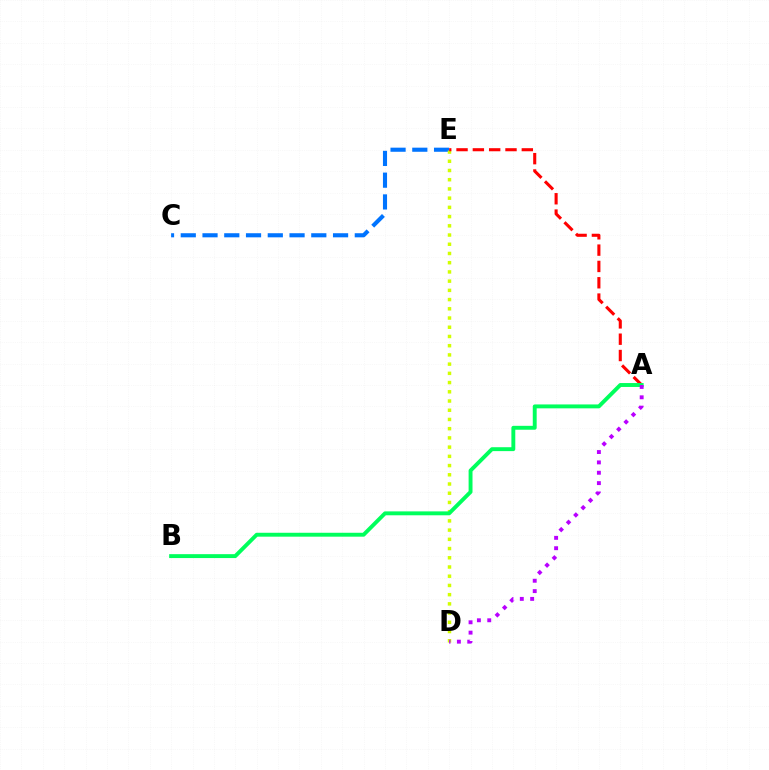{('C', 'E'): [{'color': '#0074ff', 'line_style': 'dashed', 'thickness': 2.96}], ('D', 'E'): [{'color': '#d1ff00', 'line_style': 'dotted', 'thickness': 2.51}], ('A', 'E'): [{'color': '#ff0000', 'line_style': 'dashed', 'thickness': 2.22}], ('A', 'B'): [{'color': '#00ff5c', 'line_style': 'solid', 'thickness': 2.81}], ('A', 'D'): [{'color': '#b900ff', 'line_style': 'dotted', 'thickness': 2.81}]}